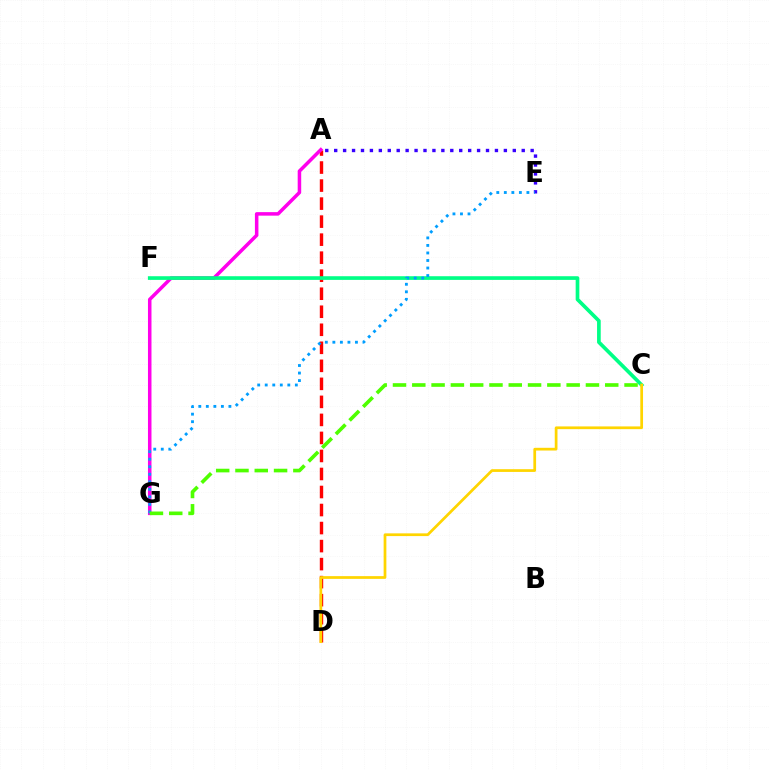{('A', 'E'): [{'color': '#3700ff', 'line_style': 'dotted', 'thickness': 2.43}], ('A', 'D'): [{'color': '#ff0000', 'line_style': 'dashed', 'thickness': 2.45}], ('A', 'G'): [{'color': '#ff00ed', 'line_style': 'solid', 'thickness': 2.53}], ('C', 'F'): [{'color': '#00ff86', 'line_style': 'solid', 'thickness': 2.64}], ('C', 'D'): [{'color': '#ffd500', 'line_style': 'solid', 'thickness': 1.97}], ('E', 'G'): [{'color': '#009eff', 'line_style': 'dotted', 'thickness': 2.05}], ('C', 'G'): [{'color': '#4fff00', 'line_style': 'dashed', 'thickness': 2.62}]}